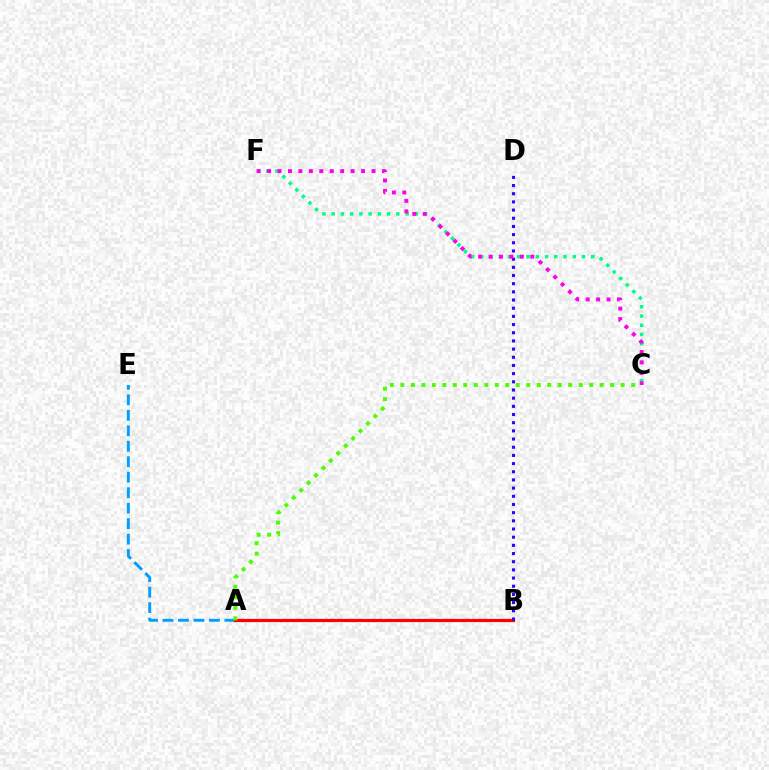{('C', 'F'): [{'color': '#00ff86', 'line_style': 'dotted', 'thickness': 2.51}, {'color': '#ff00ed', 'line_style': 'dotted', 'thickness': 2.84}], ('A', 'E'): [{'color': '#009eff', 'line_style': 'dashed', 'thickness': 2.1}], ('A', 'B'): [{'color': '#ffd500', 'line_style': 'dotted', 'thickness': 1.93}, {'color': '#ff0000', 'line_style': 'solid', 'thickness': 2.3}], ('B', 'D'): [{'color': '#3700ff', 'line_style': 'dotted', 'thickness': 2.22}], ('A', 'C'): [{'color': '#4fff00', 'line_style': 'dotted', 'thickness': 2.85}]}